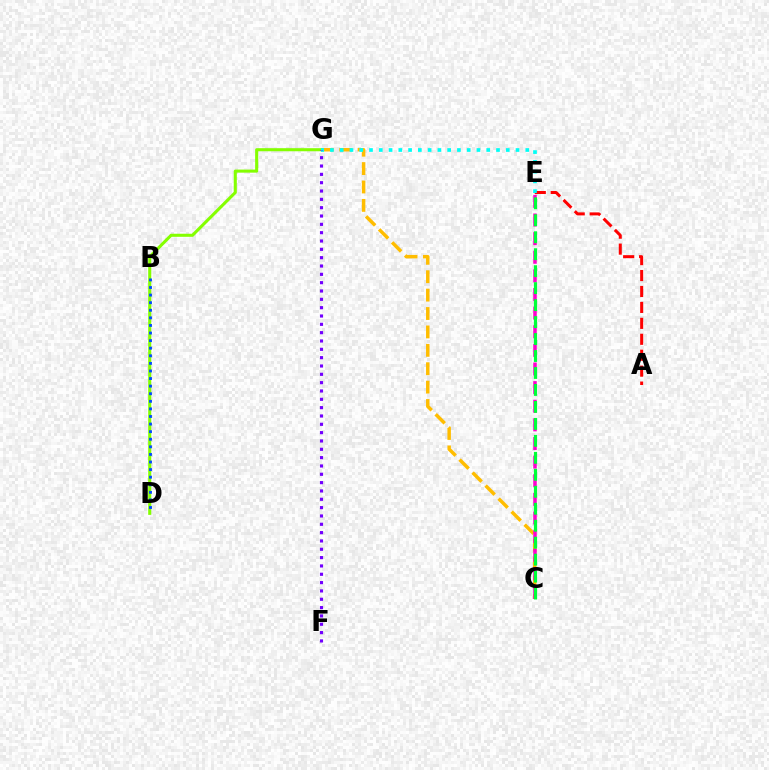{('A', 'E'): [{'color': '#ff0000', 'line_style': 'dashed', 'thickness': 2.16}], ('C', 'G'): [{'color': '#ffbd00', 'line_style': 'dashed', 'thickness': 2.5}], ('D', 'G'): [{'color': '#84ff00', 'line_style': 'solid', 'thickness': 2.21}], ('B', 'D'): [{'color': '#004bff', 'line_style': 'dotted', 'thickness': 2.06}], ('C', 'E'): [{'color': '#ff00cf', 'line_style': 'dashed', 'thickness': 2.53}, {'color': '#00ff39', 'line_style': 'dashed', 'thickness': 2.31}], ('E', 'G'): [{'color': '#00fff6', 'line_style': 'dotted', 'thickness': 2.65}], ('F', 'G'): [{'color': '#7200ff', 'line_style': 'dotted', 'thickness': 2.26}]}